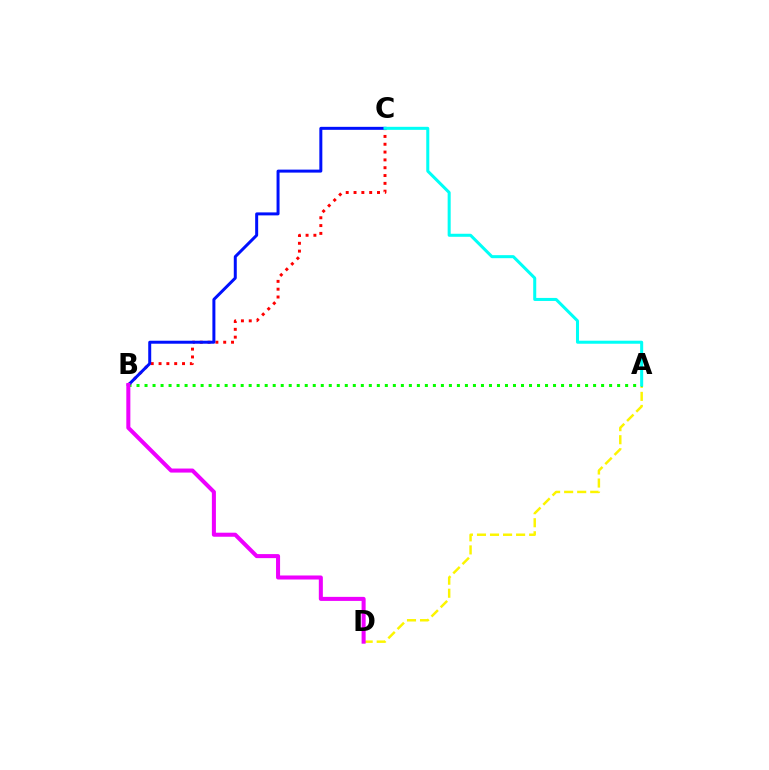{('A', 'D'): [{'color': '#fcf500', 'line_style': 'dashed', 'thickness': 1.77}], ('A', 'B'): [{'color': '#08ff00', 'line_style': 'dotted', 'thickness': 2.18}], ('B', 'C'): [{'color': '#ff0000', 'line_style': 'dotted', 'thickness': 2.13}, {'color': '#0010ff', 'line_style': 'solid', 'thickness': 2.15}], ('A', 'C'): [{'color': '#00fff6', 'line_style': 'solid', 'thickness': 2.18}], ('B', 'D'): [{'color': '#ee00ff', 'line_style': 'solid', 'thickness': 2.91}]}